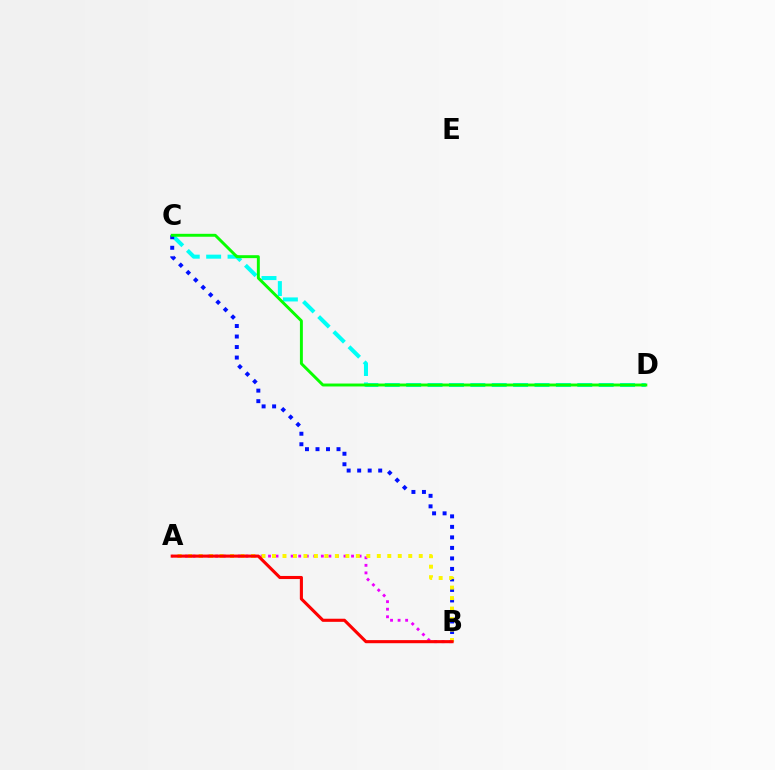{('C', 'D'): [{'color': '#00fff6', 'line_style': 'dashed', 'thickness': 2.91}, {'color': '#08ff00', 'line_style': 'solid', 'thickness': 2.11}], ('B', 'C'): [{'color': '#0010ff', 'line_style': 'dotted', 'thickness': 2.86}], ('A', 'B'): [{'color': '#ee00ff', 'line_style': 'dotted', 'thickness': 2.05}, {'color': '#fcf500', 'line_style': 'dotted', 'thickness': 2.85}, {'color': '#ff0000', 'line_style': 'solid', 'thickness': 2.23}]}